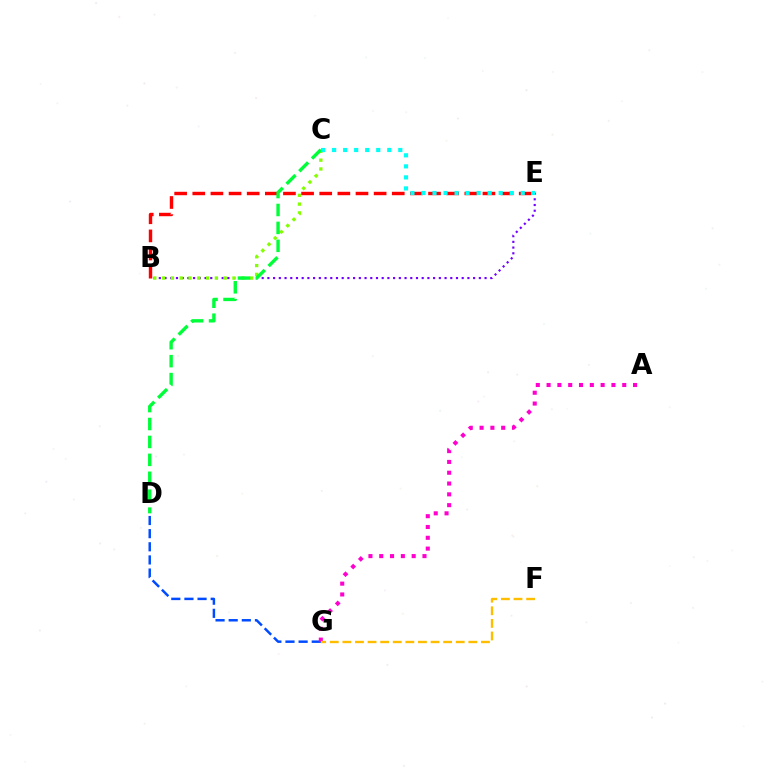{('D', 'G'): [{'color': '#004bff', 'line_style': 'dashed', 'thickness': 1.78}], ('A', 'G'): [{'color': '#ff00cf', 'line_style': 'dotted', 'thickness': 2.94}], ('B', 'E'): [{'color': '#7200ff', 'line_style': 'dotted', 'thickness': 1.55}, {'color': '#ff0000', 'line_style': 'dashed', 'thickness': 2.46}], ('B', 'C'): [{'color': '#84ff00', 'line_style': 'dotted', 'thickness': 2.39}], ('C', 'D'): [{'color': '#00ff39', 'line_style': 'dashed', 'thickness': 2.44}], ('F', 'G'): [{'color': '#ffbd00', 'line_style': 'dashed', 'thickness': 1.71}], ('C', 'E'): [{'color': '#00fff6', 'line_style': 'dotted', 'thickness': 3.0}]}